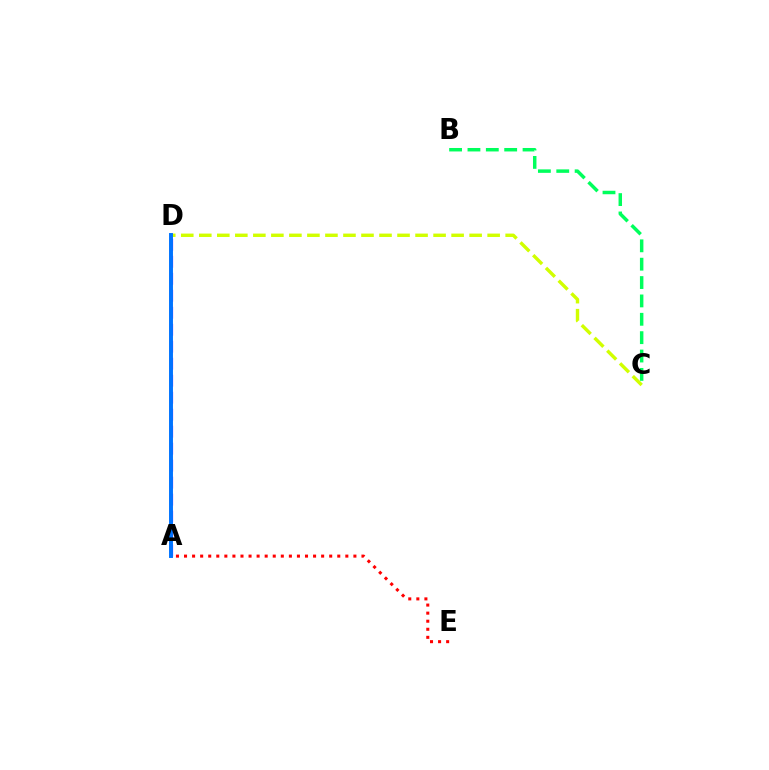{('A', 'E'): [{'color': '#ff0000', 'line_style': 'dotted', 'thickness': 2.19}], ('B', 'C'): [{'color': '#00ff5c', 'line_style': 'dashed', 'thickness': 2.5}], ('C', 'D'): [{'color': '#d1ff00', 'line_style': 'dashed', 'thickness': 2.45}], ('A', 'D'): [{'color': '#b900ff', 'line_style': 'dashed', 'thickness': 2.31}, {'color': '#0074ff', 'line_style': 'solid', 'thickness': 2.83}]}